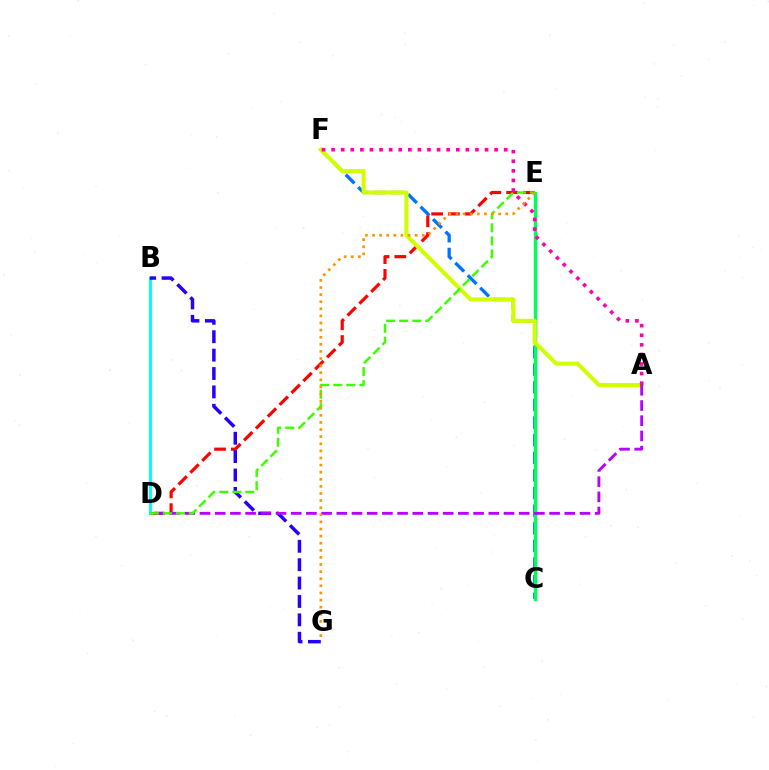{('B', 'D'): [{'color': '#00fff6', 'line_style': 'solid', 'thickness': 2.12}], ('D', 'E'): [{'color': '#ff0000', 'line_style': 'dashed', 'thickness': 2.28}, {'color': '#3dff00', 'line_style': 'dashed', 'thickness': 1.77}], ('C', 'F'): [{'color': '#0074ff', 'line_style': 'dashed', 'thickness': 2.39}], ('C', 'E'): [{'color': '#00ff5c', 'line_style': 'solid', 'thickness': 2.48}], ('B', 'G'): [{'color': '#2500ff', 'line_style': 'dashed', 'thickness': 2.5}], ('A', 'F'): [{'color': '#d1ff00', 'line_style': 'solid', 'thickness': 2.93}, {'color': '#ff00ac', 'line_style': 'dotted', 'thickness': 2.6}], ('A', 'D'): [{'color': '#b900ff', 'line_style': 'dashed', 'thickness': 2.06}], ('E', 'G'): [{'color': '#ff9400', 'line_style': 'dotted', 'thickness': 1.93}]}